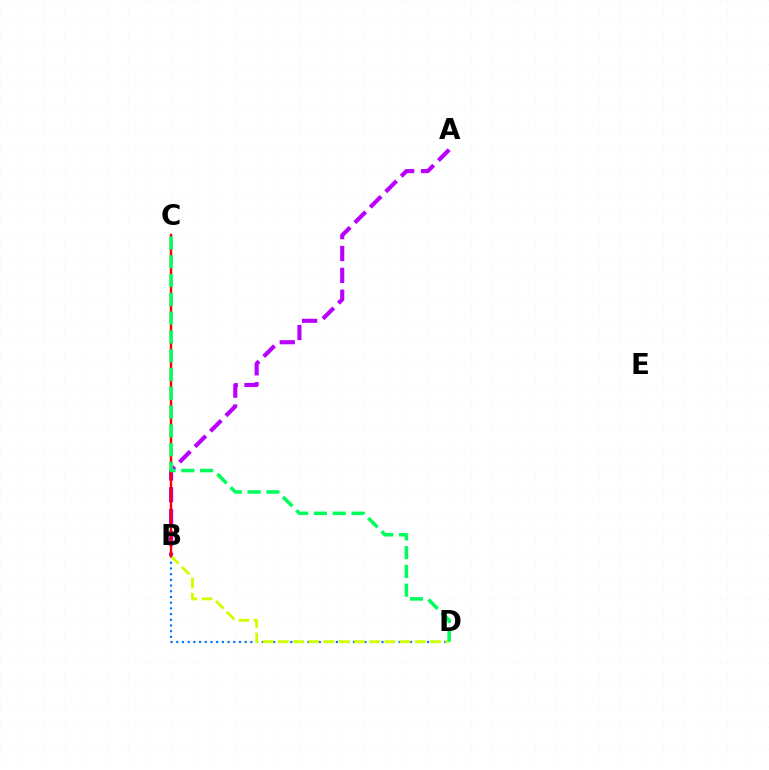{('B', 'D'): [{'color': '#0074ff', 'line_style': 'dotted', 'thickness': 1.55}, {'color': '#d1ff00', 'line_style': 'dashed', 'thickness': 2.07}], ('A', 'B'): [{'color': '#b900ff', 'line_style': 'dashed', 'thickness': 2.97}], ('B', 'C'): [{'color': '#ff0000', 'line_style': 'solid', 'thickness': 1.75}], ('C', 'D'): [{'color': '#00ff5c', 'line_style': 'dashed', 'thickness': 2.55}]}